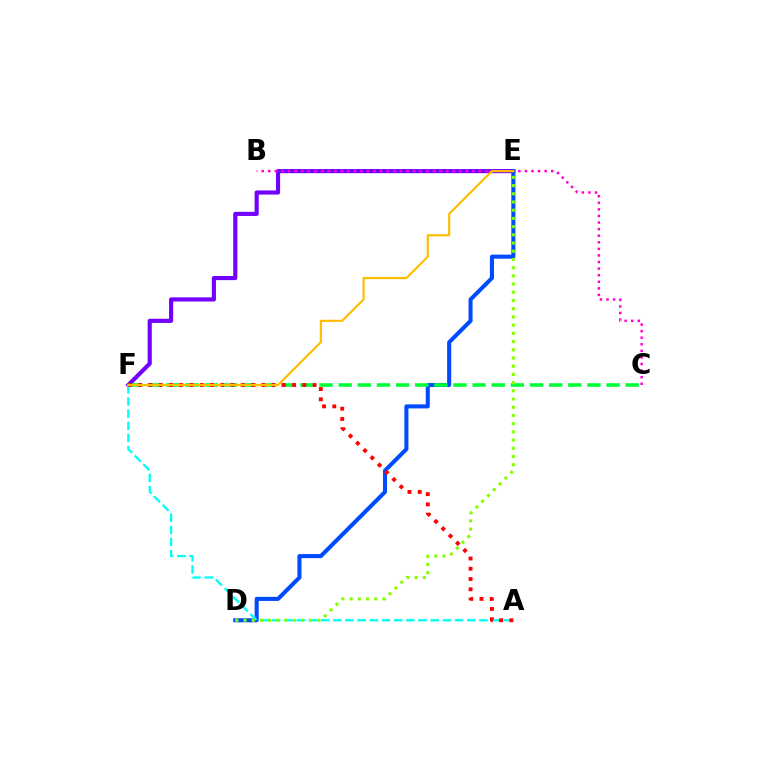{('E', 'F'): [{'color': '#7200ff', 'line_style': 'solid', 'thickness': 2.98}, {'color': '#ffbd00', 'line_style': 'solid', 'thickness': 1.56}], ('D', 'E'): [{'color': '#004bff', 'line_style': 'solid', 'thickness': 2.92}, {'color': '#84ff00', 'line_style': 'dotted', 'thickness': 2.23}], ('C', 'F'): [{'color': '#00ff39', 'line_style': 'dashed', 'thickness': 2.6}], ('B', 'C'): [{'color': '#ff00cf', 'line_style': 'dotted', 'thickness': 1.79}], ('A', 'F'): [{'color': '#00fff6', 'line_style': 'dashed', 'thickness': 1.65}, {'color': '#ff0000', 'line_style': 'dotted', 'thickness': 2.79}]}